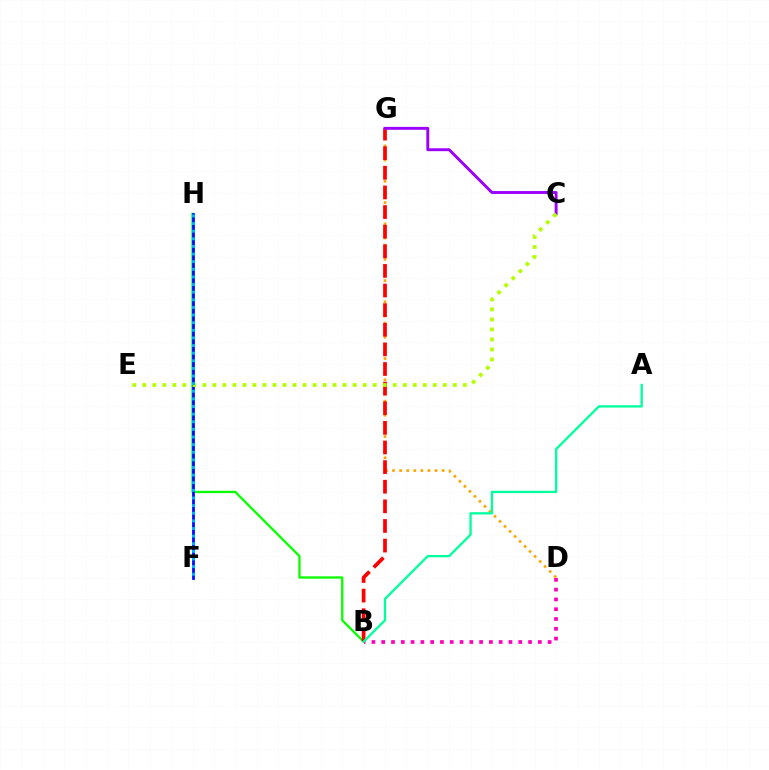{('B', 'H'): [{'color': '#08ff00', 'line_style': 'solid', 'thickness': 1.66}], ('D', 'G'): [{'color': '#ffa500', 'line_style': 'dotted', 'thickness': 1.93}], ('F', 'H'): [{'color': '#0010ff', 'line_style': 'solid', 'thickness': 2.02}, {'color': '#00b5ff', 'line_style': 'dotted', 'thickness': 2.07}], ('B', 'G'): [{'color': '#ff0000', 'line_style': 'dashed', 'thickness': 2.67}], ('B', 'D'): [{'color': '#ff00bd', 'line_style': 'dotted', 'thickness': 2.66}], ('C', 'G'): [{'color': '#9b00ff', 'line_style': 'solid', 'thickness': 2.1}], ('C', 'E'): [{'color': '#b3ff00', 'line_style': 'dotted', 'thickness': 2.72}], ('A', 'B'): [{'color': '#00ff9d', 'line_style': 'solid', 'thickness': 1.67}]}